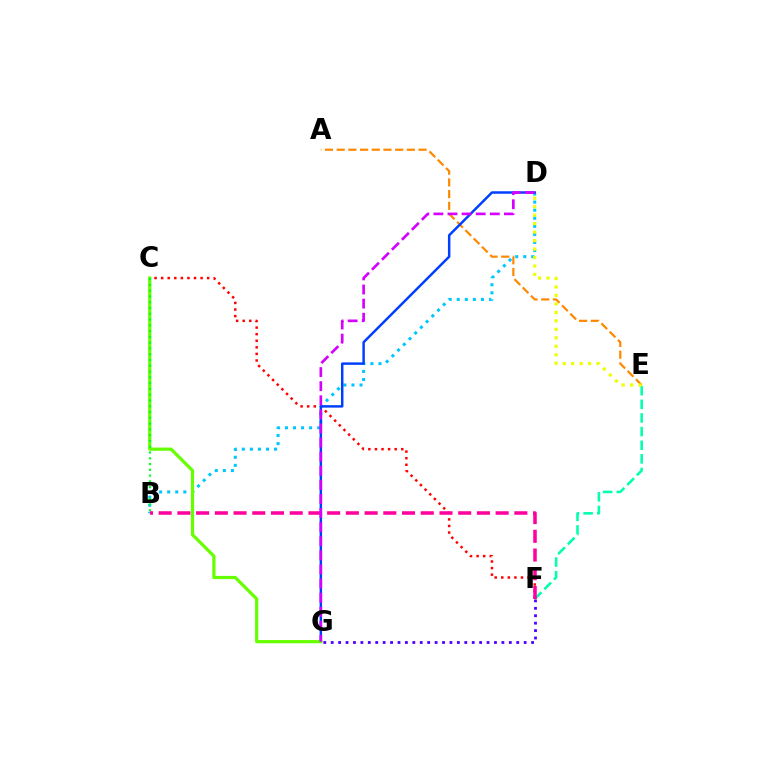{('E', 'F'): [{'color': '#00ffaf', 'line_style': 'dashed', 'thickness': 1.85}], ('B', 'D'): [{'color': '#00c7ff', 'line_style': 'dotted', 'thickness': 2.19}], ('C', 'F'): [{'color': '#ff0000', 'line_style': 'dotted', 'thickness': 1.79}], ('A', 'E'): [{'color': '#ff8800', 'line_style': 'dashed', 'thickness': 1.59}], ('F', 'G'): [{'color': '#4f00ff', 'line_style': 'dotted', 'thickness': 2.02}], ('D', 'G'): [{'color': '#003fff', 'line_style': 'solid', 'thickness': 1.78}, {'color': '#d600ff', 'line_style': 'dashed', 'thickness': 1.92}], ('C', 'G'): [{'color': '#66ff00', 'line_style': 'solid', 'thickness': 2.31}], ('B', 'C'): [{'color': '#00ff27', 'line_style': 'dotted', 'thickness': 1.57}], ('B', 'F'): [{'color': '#ff00a0', 'line_style': 'dashed', 'thickness': 2.54}], ('D', 'E'): [{'color': '#eeff00', 'line_style': 'dotted', 'thickness': 2.3}]}